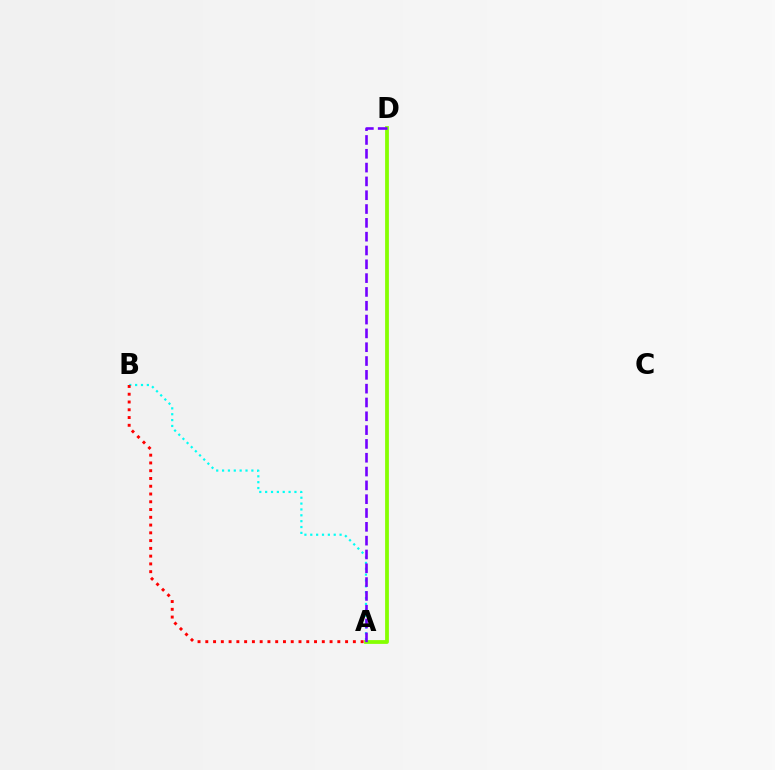{('A', 'D'): [{'color': '#84ff00', 'line_style': 'solid', 'thickness': 2.72}, {'color': '#7200ff', 'line_style': 'dashed', 'thickness': 1.88}], ('A', 'B'): [{'color': '#00fff6', 'line_style': 'dotted', 'thickness': 1.59}, {'color': '#ff0000', 'line_style': 'dotted', 'thickness': 2.11}]}